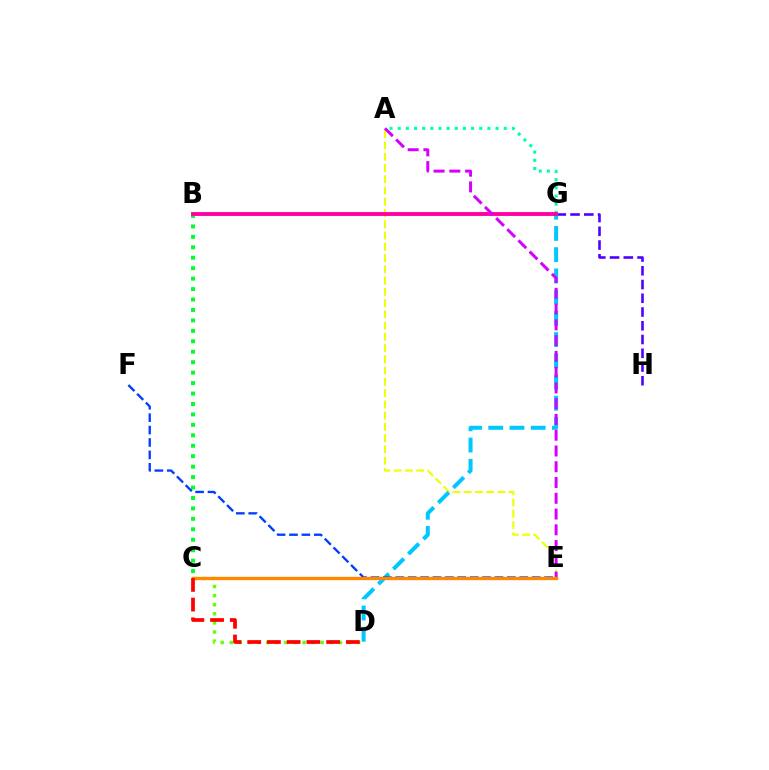{('G', 'H'): [{'color': '#4f00ff', 'line_style': 'dashed', 'thickness': 1.87}], ('B', 'C'): [{'color': '#00ff27', 'line_style': 'dotted', 'thickness': 2.84}], ('A', 'G'): [{'color': '#00ffaf', 'line_style': 'dotted', 'thickness': 2.22}], ('A', 'E'): [{'color': '#eeff00', 'line_style': 'dashed', 'thickness': 1.53}, {'color': '#d600ff', 'line_style': 'dashed', 'thickness': 2.14}], ('D', 'G'): [{'color': '#00c7ff', 'line_style': 'dashed', 'thickness': 2.88}], ('E', 'F'): [{'color': '#003fff', 'line_style': 'dashed', 'thickness': 1.68}], ('C', 'D'): [{'color': '#66ff00', 'line_style': 'dotted', 'thickness': 2.47}, {'color': '#ff0000', 'line_style': 'dashed', 'thickness': 2.68}], ('B', 'G'): [{'color': '#ff00a0', 'line_style': 'solid', 'thickness': 2.78}], ('C', 'E'): [{'color': '#ff8800', 'line_style': 'solid', 'thickness': 2.39}]}